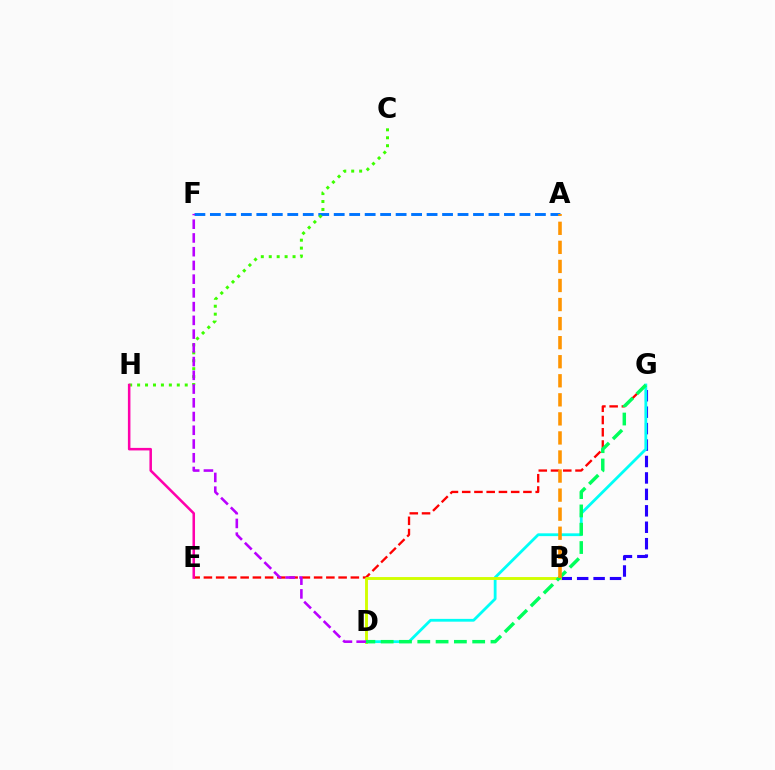{('E', 'G'): [{'color': '#ff0000', 'line_style': 'dashed', 'thickness': 1.66}], ('A', 'F'): [{'color': '#0074ff', 'line_style': 'dashed', 'thickness': 2.1}], ('B', 'G'): [{'color': '#2500ff', 'line_style': 'dashed', 'thickness': 2.23}], ('D', 'G'): [{'color': '#00fff6', 'line_style': 'solid', 'thickness': 2.01}, {'color': '#00ff5c', 'line_style': 'dashed', 'thickness': 2.49}], ('C', 'H'): [{'color': '#3dff00', 'line_style': 'dotted', 'thickness': 2.16}], ('B', 'D'): [{'color': '#d1ff00', 'line_style': 'solid', 'thickness': 2.09}], ('D', 'F'): [{'color': '#b900ff', 'line_style': 'dashed', 'thickness': 1.87}], ('E', 'H'): [{'color': '#ff00ac', 'line_style': 'solid', 'thickness': 1.83}], ('A', 'B'): [{'color': '#ff9400', 'line_style': 'dashed', 'thickness': 2.59}]}